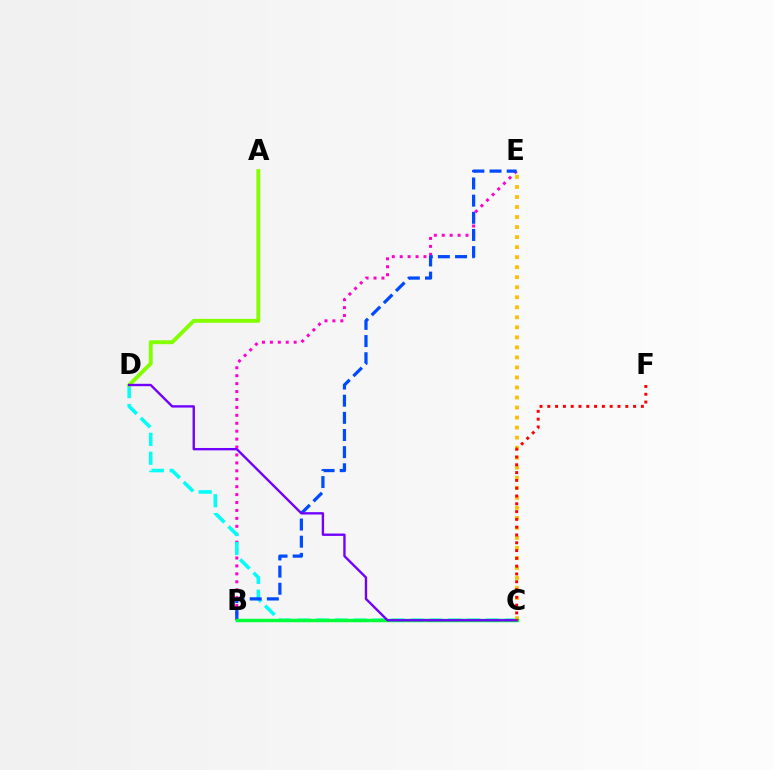{('B', 'E'): [{'color': '#ff00cf', 'line_style': 'dotted', 'thickness': 2.15}, {'color': '#004bff', 'line_style': 'dashed', 'thickness': 2.33}], ('C', 'D'): [{'color': '#00fff6', 'line_style': 'dashed', 'thickness': 2.57}, {'color': '#7200ff', 'line_style': 'solid', 'thickness': 1.71}], ('C', 'E'): [{'color': '#ffbd00', 'line_style': 'dotted', 'thickness': 2.72}], ('B', 'C'): [{'color': '#00ff39', 'line_style': 'solid', 'thickness': 2.47}], ('A', 'D'): [{'color': '#84ff00', 'line_style': 'solid', 'thickness': 2.81}], ('C', 'F'): [{'color': '#ff0000', 'line_style': 'dotted', 'thickness': 2.12}]}